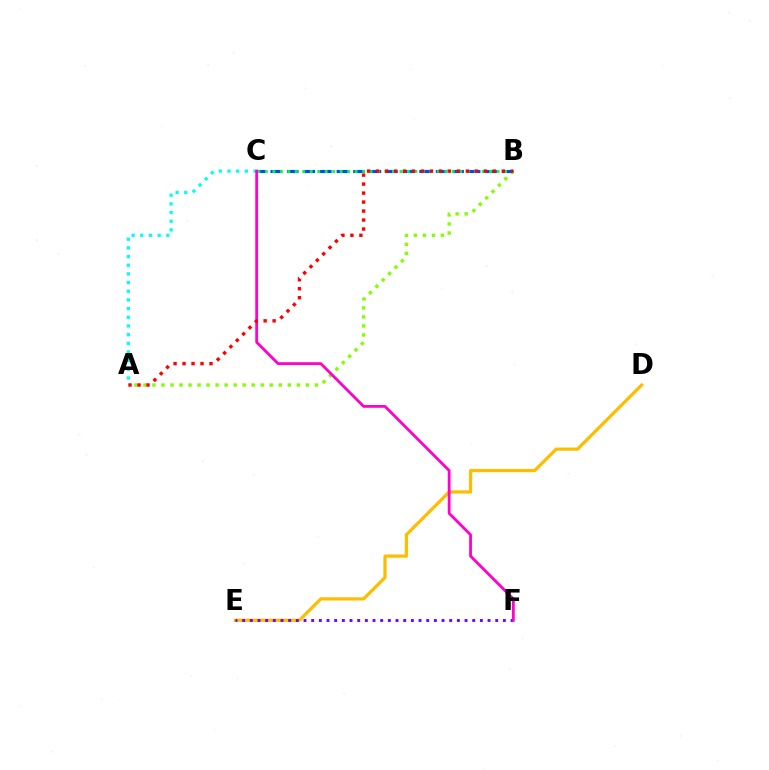{('A', 'B'): [{'color': '#84ff00', 'line_style': 'dotted', 'thickness': 2.45}, {'color': '#ff0000', 'line_style': 'dotted', 'thickness': 2.44}], ('D', 'E'): [{'color': '#ffbd00', 'line_style': 'solid', 'thickness': 2.32}], ('A', 'C'): [{'color': '#00fff6', 'line_style': 'dotted', 'thickness': 2.36}], ('E', 'F'): [{'color': '#7200ff', 'line_style': 'dotted', 'thickness': 2.08}], ('B', 'C'): [{'color': '#004bff', 'line_style': 'dashed', 'thickness': 2.25}, {'color': '#00ff39', 'line_style': 'dotted', 'thickness': 2.03}], ('C', 'F'): [{'color': '#ff00cf', 'line_style': 'solid', 'thickness': 2.01}]}